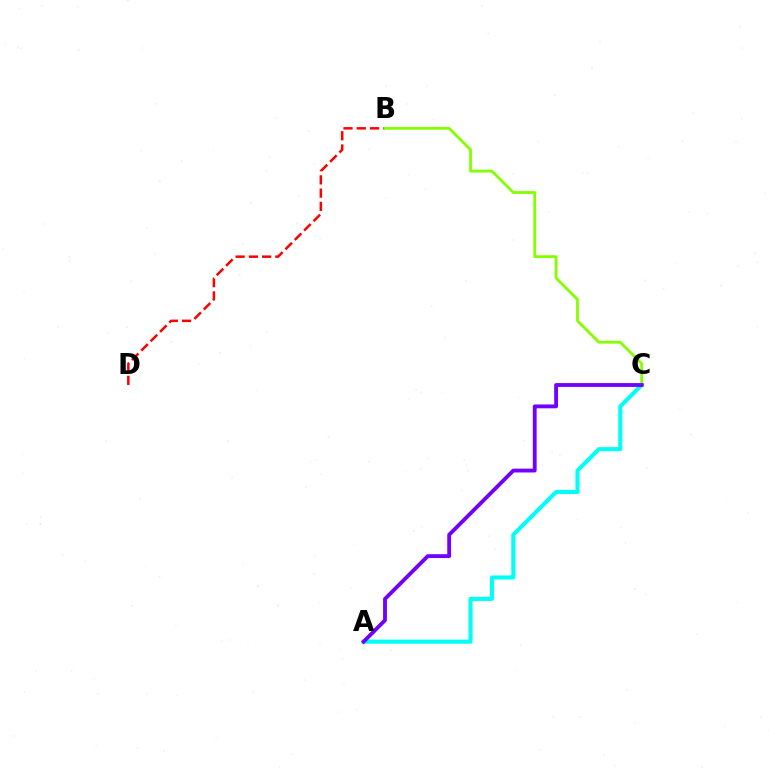{('B', 'D'): [{'color': '#ff0000', 'line_style': 'dashed', 'thickness': 1.8}], ('A', 'C'): [{'color': '#00fff6', 'line_style': 'solid', 'thickness': 2.93}, {'color': '#7200ff', 'line_style': 'solid', 'thickness': 2.76}], ('B', 'C'): [{'color': '#84ff00', 'line_style': 'solid', 'thickness': 2.02}]}